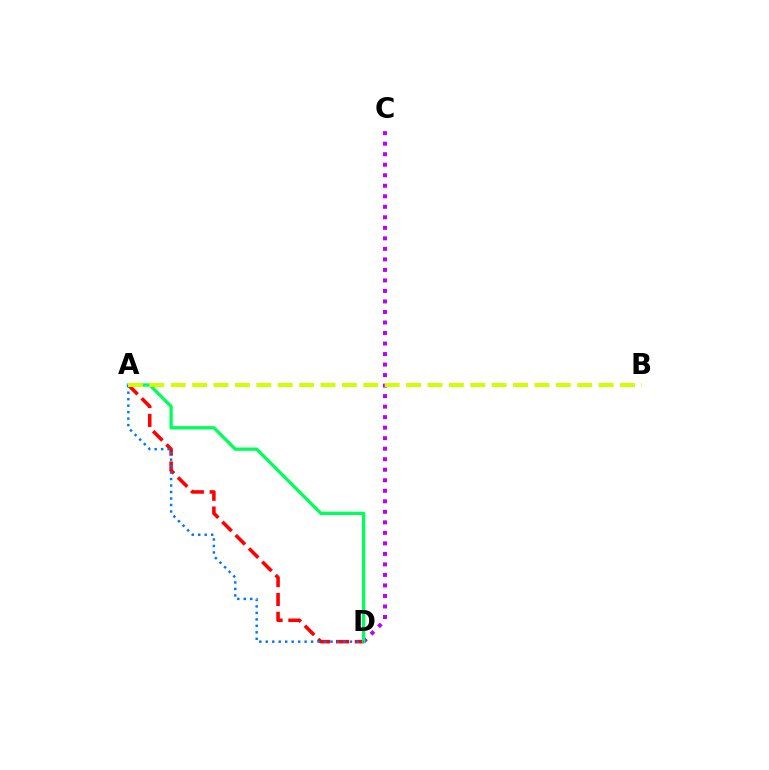{('A', 'D'): [{'color': '#ff0000', 'line_style': 'dashed', 'thickness': 2.56}, {'color': '#00ff5c', 'line_style': 'solid', 'thickness': 2.37}, {'color': '#0074ff', 'line_style': 'dotted', 'thickness': 1.76}], ('C', 'D'): [{'color': '#b900ff', 'line_style': 'dotted', 'thickness': 2.86}], ('A', 'B'): [{'color': '#d1ff00', 'line_style': 'dashed', 'thickness': 2.91}]}